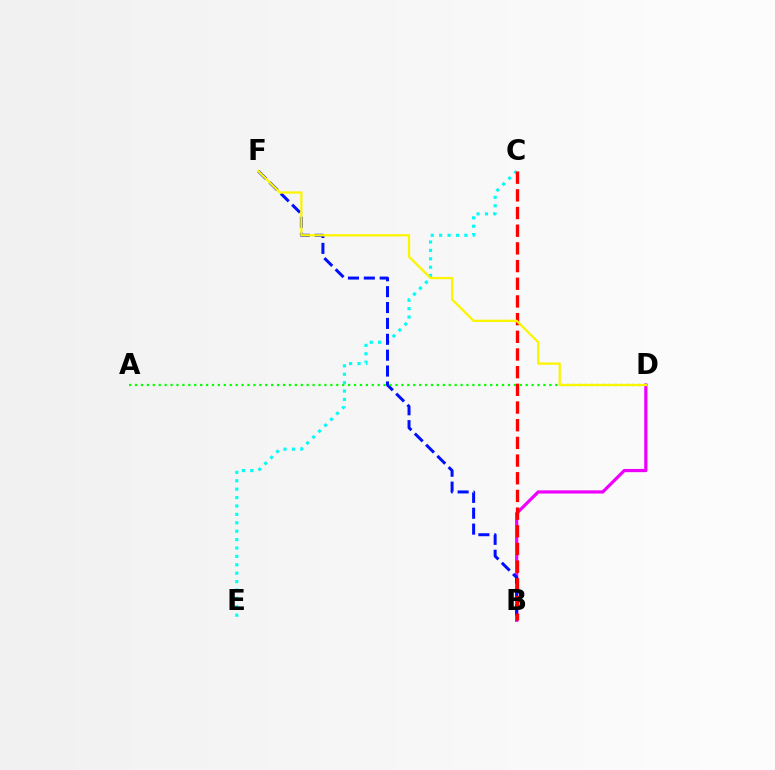{('C', 'E'): [{'color': '#00fff6', 'line_style': 'dotted', 'thickness': 2.28}], ('B', 'D'): [{'color': '#ee00ff', 'line_style': 'solid', 'thickness': 2.31}], ('B', 'F'): [{'color': '#0010ff', 'line_style': 'dashed', 'thickness': 2.16}], ('B', 'C'): [{'color': '#ff0000', 'line_style': 'dashed', 'thickness': 2.4}], ('A', 'D'): [{'color': '#08ff00', 'line_style': 'dotted', 'thickness': 1.61}], ('D', 'F'): [{'color': '#fcf500', 'line_style': 'solid', 'thickness': 1.64}]}